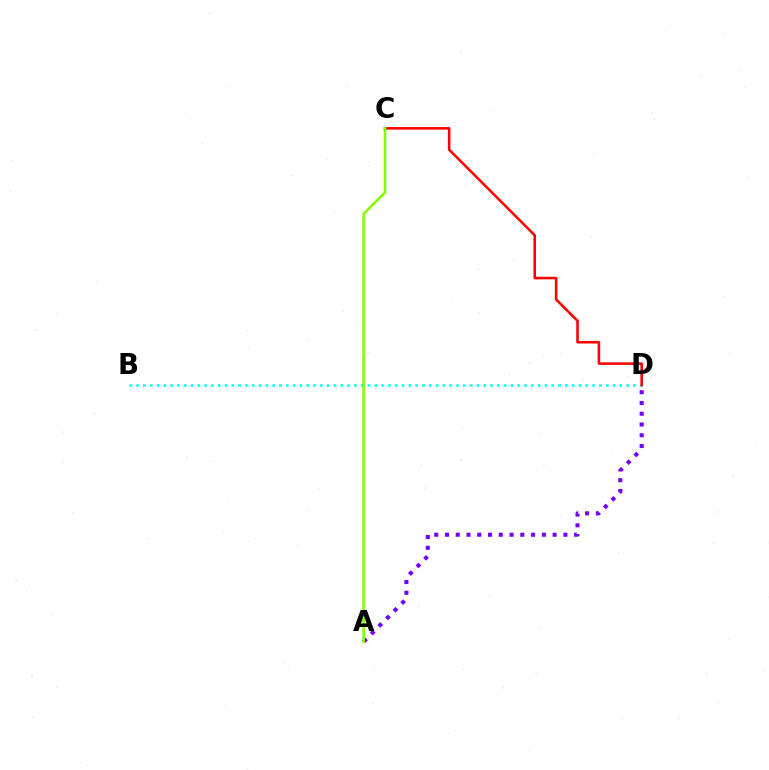{('A', 'D'): [{'color': '#7200ff', 'line_style': 'dotted', 'thickness': 2.92}], ('B', 'D'): [{'color': '#00fff6', 'line_style': 'dotted', 'thickness': 1.85}], ('C', 'D'): [{'color': '#ff0000', 'line_style': 'solid', 'thickness': 1.84}], ('A', 'C'): [{'color': '#84ff00', 'line_style': 'solid', 'thickness': 1.84}]}